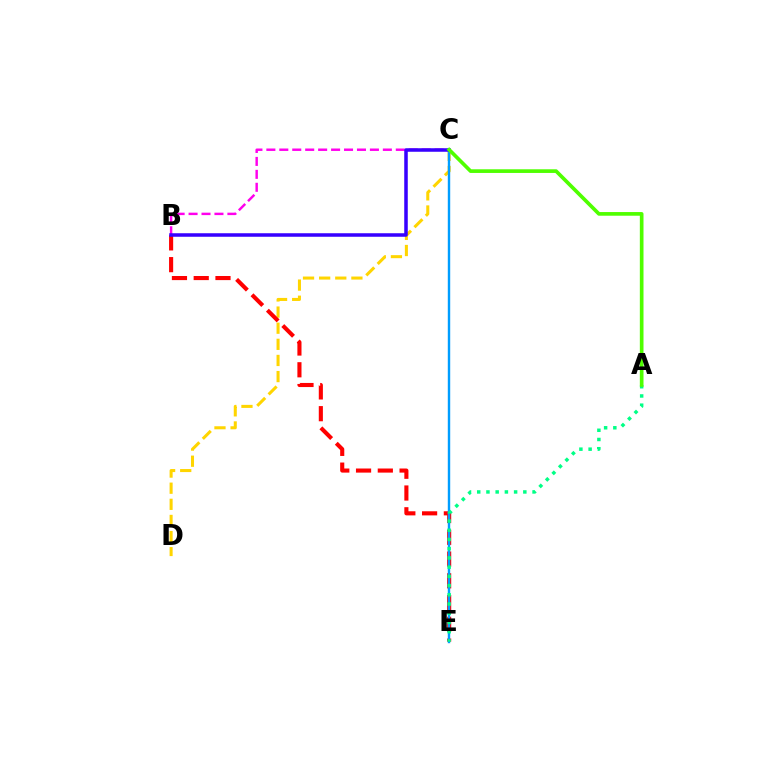{('C', 'D'): [{'color': '#ffd500', 'line_style': 'dashed', 'thickness': 2.19}], ('B', 'E'): [{'color': '#ff0000', 'line_style': 'dashed', 'thickness': 2.96}], ('C', 'E'): [{'color': '#009eff', 'line_style': 'solid', 'thickness': 1.74}], ('B', 'C'): [{'color': '#ff00ed', 'line_style': 'dashed', 'thickness': 1.76}, {'color': '#3700ff', 'line_style': 'solid', 'thickness': 2.54}], ('A', 'E'): [{'color': '#00ff86', 'line_style': 'dotted', 'thickness': 2.51}], ('A', 'C'): [{'color': '#4fff00', 'line_style': 'solid', 'thickness': 2.64}]}